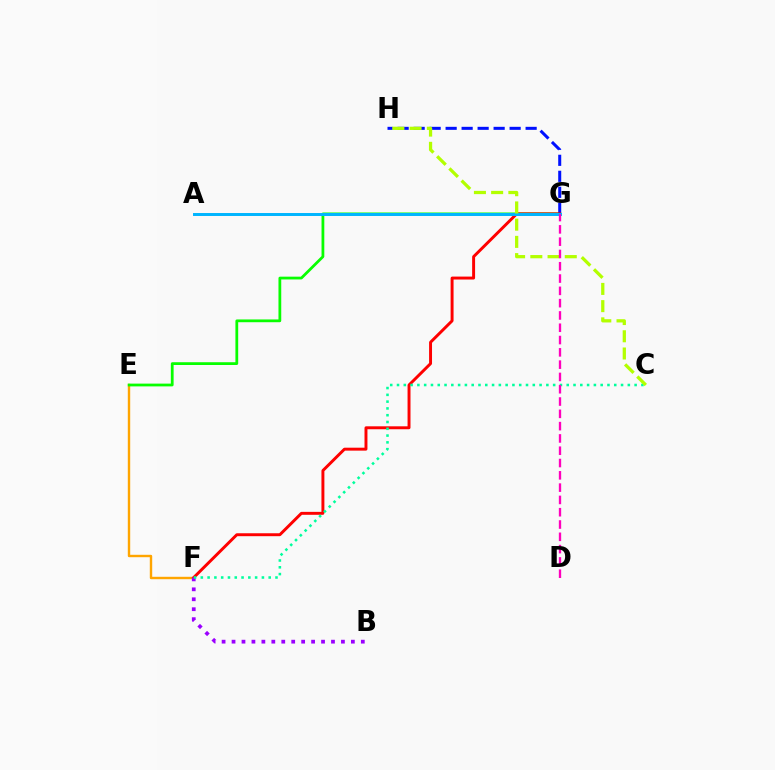{('E', 'F'): [{'color': '#ffa500', 'line_style': 'solid', 'thickness': 1.74}], ('E', 'G'): [{'color': '#08ff00', 'line_style': 'solid', 'thickness': 2.0}], ('G', 'H'): [{'color': '#0010ff', 'line_style': 'dashed', 'thickness': 2.17}], ('F', 'G'): [{'color': '#ff0000', 'line_style': 'solid', 'thickness': 2.12}], ('B', 'F'): [{'color': '#9b00ff', 'line_style': 'dotted', 'thickness': 2.7}], ('C', 'F'): [{'color': '#00ff9d', 'line_style': 'dotted', 'thickness': 1.84}], ('A', 'G'): [{'color': '#00b5ff', 'line_style': 'solid', 'thickness': 2.13}], ('C', 'H'): [{'color': '#b3ff00', 'line_style': 'dashed', 'thickness': 2.34}], ('D', 'G'): [{'color': '#ff00bd', 'line_style': 'dashed', 'thickness': 1.67}]}